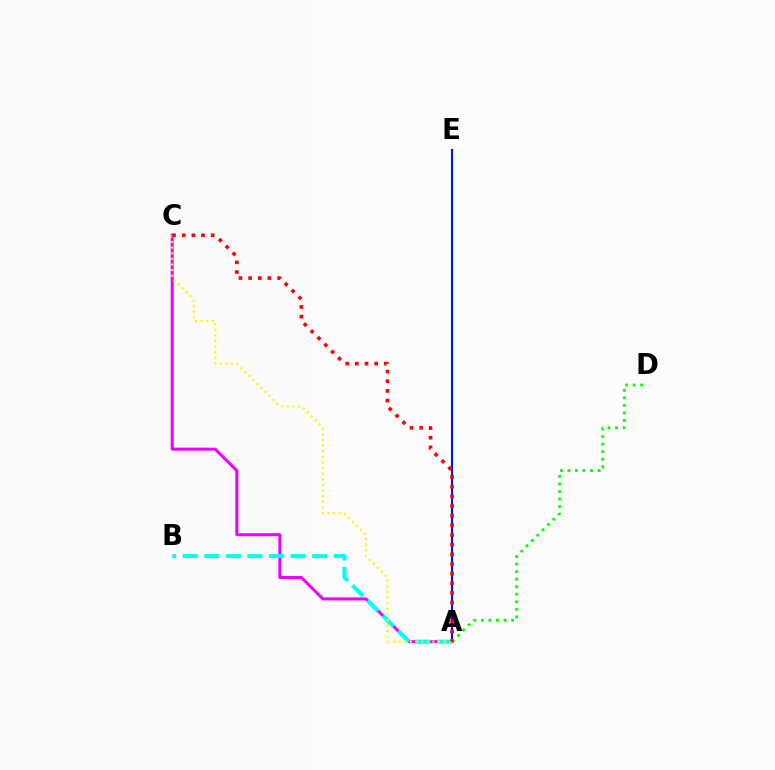{('A', 'E'): [{'color': '#0010ff', 'line_style': 'solid', 'thickness': 1.52}], ('A', 'C'): [{'color': '#ee00ff', 'line_style': 'solid', 'thickness': 2.18}, {'color': '#fcf500', 'line_style': 'dotted', 'thickness': 1.53}, {'color': '#ff0000', 'line_style': 'dotted', 'thickness': 2.62}], ('A', 'B'): [{'color': '#00fff6', 'line_style': 'dashed', 'thickness': 2.93}], ('A', 'D'): [{'color': '#08ff00', 'line_style': 'dotted', 'thickness': 2.05}]}